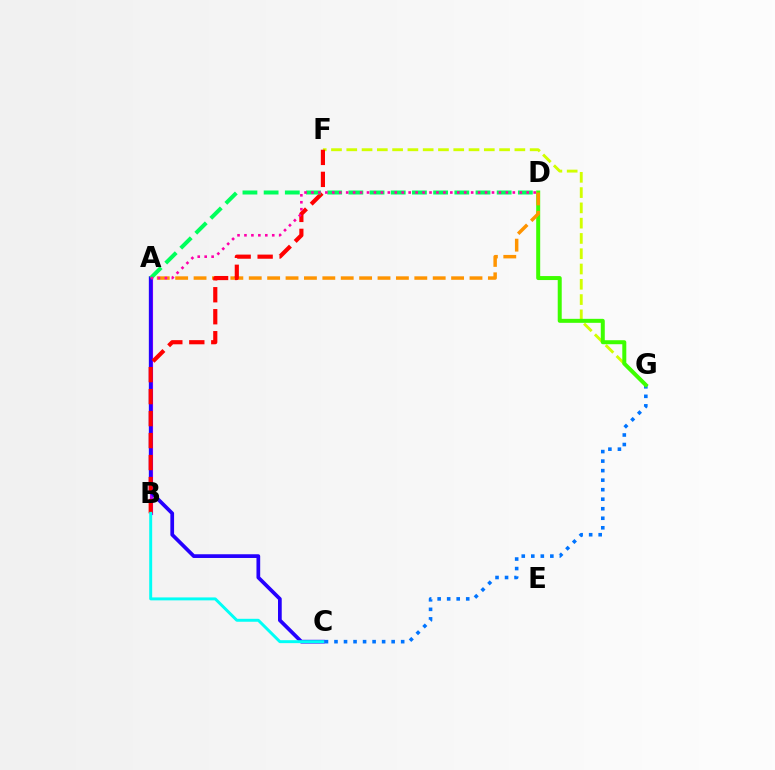{('C', 'G'): [{'color': '#0074ff', 'line_style': 'dotted', 'thickness': 2.59}], ('F', 'G'): [{'color': '#d1ff00', 'line_style': 'dashed', 'thickness': 2.08}], ('D', 'G'): [{'color': '#3dff00', 'line_style': 'solid', 'thickness': 2.87}], ('A', 'D'): [{'color': '#ff9400', 'line_style': 'dashed', 'thickness': 2.5}, {'color': '#00ff5c', 'line_style': 'dashed', 'thickness': 2.88}, {'color': '#ff00ac', 'line_style': 'dotted', 'thickness': 1.89}], ('A', 'B'): [{'color': '#b900ff', 'line_style': 'solid', 'thickness': 2.25}], ('A', 'C'): [{'color': '#2500ff', 'line_style': 'solid', 'thickness': 2.68}], ('B', 'F'): [{'color': '#ff0000', 'line_style': 'dashed', 'thickness': 2.99}], ('B', 'C'): [{'color': '#00fff6', 'line_style': 'solid', 'thickness': 2.12}]}